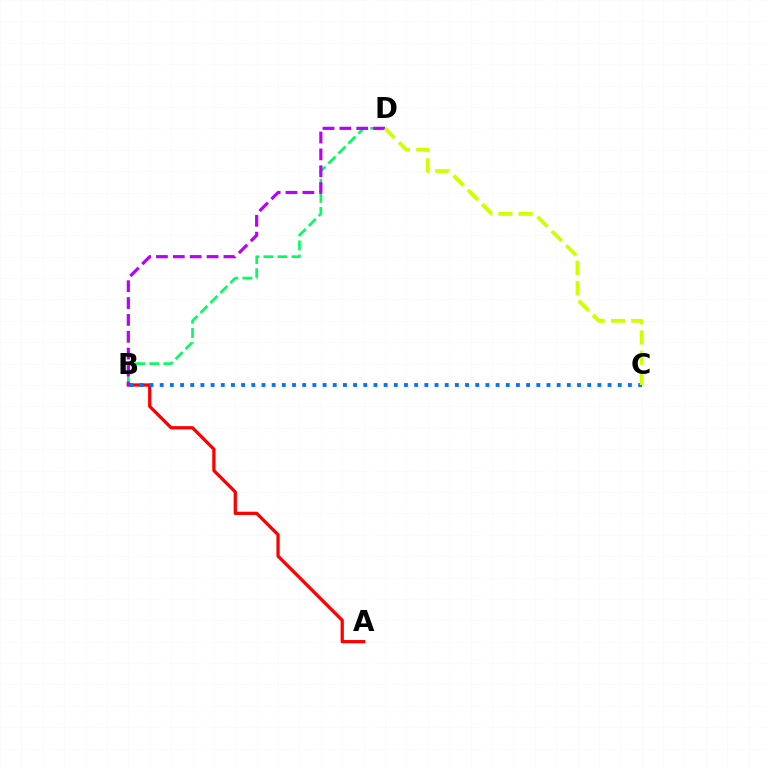{('B', 'D'): [{'color': '#00ff5c', 'line_style': 'dashed', 'thickness': 1.92}, {'color': '#b900ff', 'line_style': 'dashed', 'thickness': 2.29}], ('A', 'B'): [{'color': '#ff0000', 'line_style': 'solid', 'thickness': 2.36}], ('B', 'C'): [{'color': '#0074ff', 'line_style': 'dotted', 'thickness': 2.77}], ('C', 'D'): [{'color': '#d1ff00', 'line_style': 'dashed', 'thickness': 2.75}]}